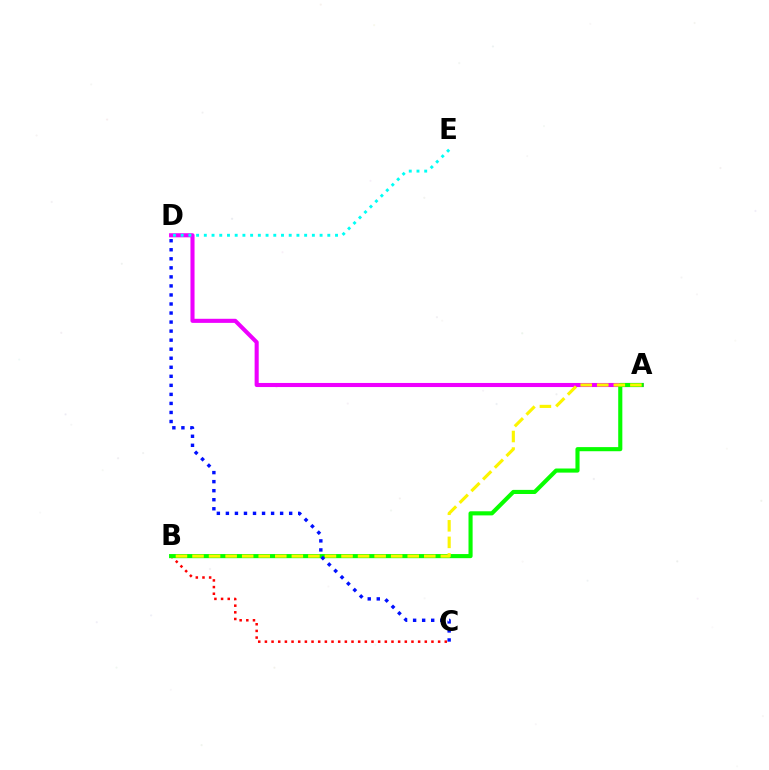{('A', 'D'): [{'color': '#ee00ff', 'line_style': 'solid', 'thickness': 2.94}], ('D', 'E'): [{'color': '#00fff6', 'line_style': 'dotted', 'thickness': 2.1}], ('B', 'C'): [{'color': '#ff0000', 'line_style': 'dotted', 'thickness': 1.81}], ('A', 'B'): [{'color': '#08ff00', 'line_style': 'solid', 'thickness': 2.96}, {'color': '#fcf500', 'line_style': 'dashed', 'thickness': 2.25}], ('C', 'D'): [{'color': '#0010ff', 'line_style': 'dotted', 'thickness': 2.46}]}